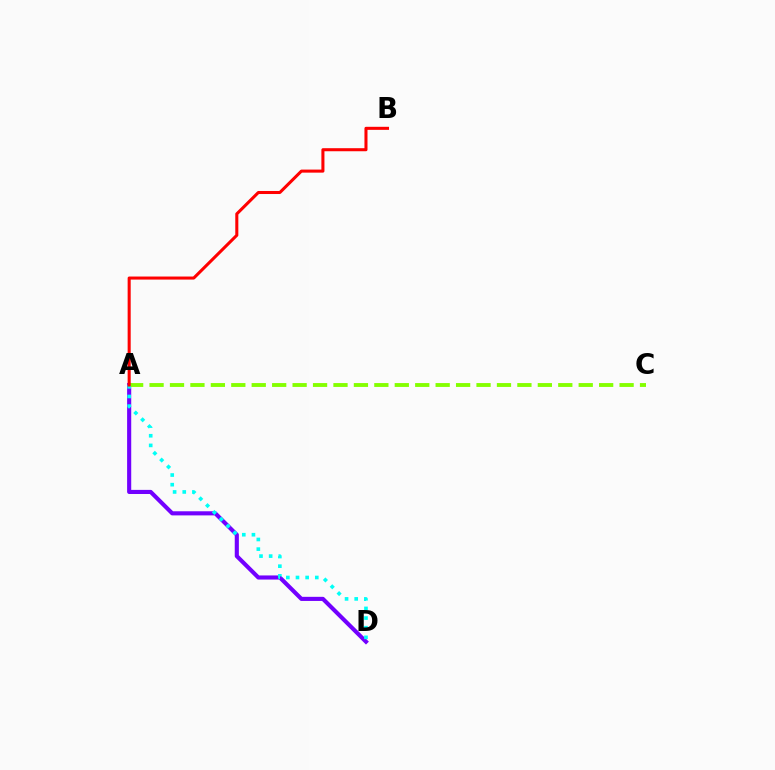{('A', 'D'): [{'color': '#7200ff', 'line_style': 'solid', 'thickness': 2.96}, {'color': '#00fff6', 'line_style': 'dotted', 'thickness': 2.62}], ('A', 'C'): [{'color': '#84ff00', 'line_style': 'dashed', 'thickness': 2.78}], ('A', 'B'): [{'color': '#ff0000', 'line_style': 'solid', 'thickness': 2.2}]}